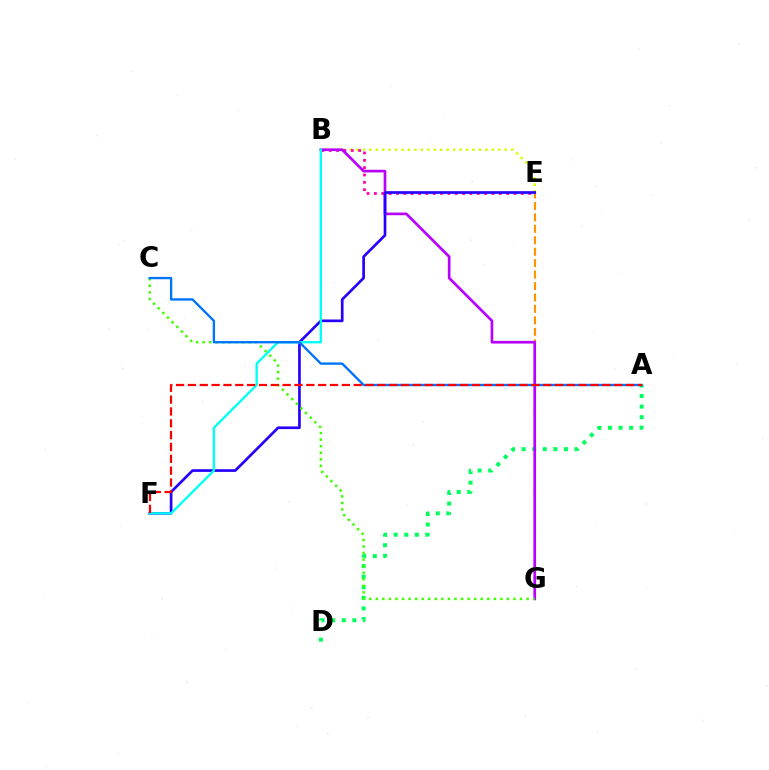{('E', 'G'): [{'color': '#ff9400', 'line_style': 'dashed', 'thickness': 1.55}], ('B', 'E'): [{'color': '#d1ff00', 'line_style': 'dotted', 'thickness': 1.75}, {'color': '#ff00ac', 'line_style': 'dotted', 'thickness': 2.0}], ('A', 'D'): [{'color': '#00ff5c', 'line_style': 'dotted', 'thickness': 2.87}], ('B', 'G'): [{'color': '#b900ff', 'line_style': 'solid', 'thickness': 1.93}], ('E', 'F'): [{'color': '#2500ff', 'line_style': 'solid', 'thickness': 1.93}], ('B', 'F'): [{'color': '#00fff6', 'line_style': 'solid', 'thickness': 1.7}], ('C', 'G'): [{'color': '#3dff00', 'line_style': 'dotted', 'thickness': 1.78}], ('A', 'C'): [{'color': '#0074ff', 'line_style': 'solid', 'thickness': 1.69}], ('A', 'F'): [{'color': '#ff0000', 'line_style': 'dashed', 'thickness': 1.61}]}